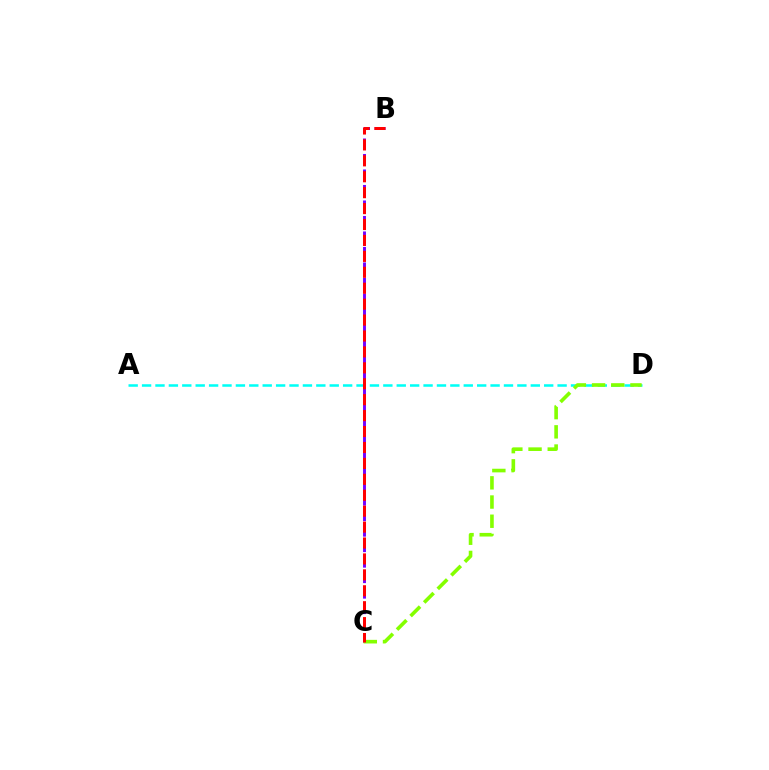{('B', 'C'): [{'color': '#7200ff', 'line_style': 'dashed', 'thickness': 2.1}, {'color': '#ff0000', 'line_style': 'dashed', 'thickness': 2.16}], ('A', 'D'): [{'color': '#00fff6', 'line_style': 'dashed', 'thickness': 1.82}], ('C', 'D'): [{'color': '#84ff00', 'line_style': 'dashed', 'thickness': 2.61}]}